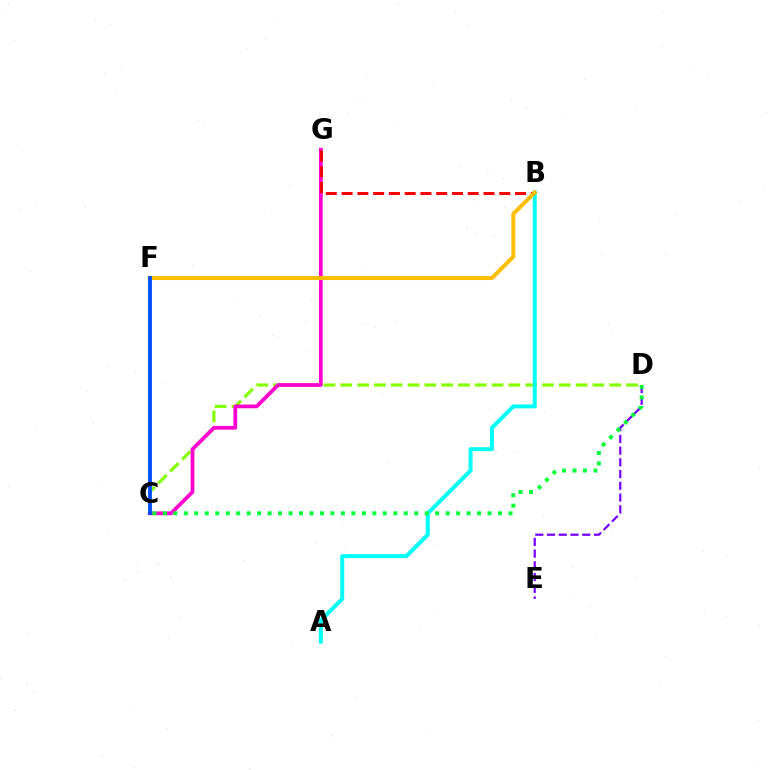{('C', 'D'): [{'color': '#84ff00', 'line_style': 'dashed', 'thickness': 2.28}, {'color': '#00ff39', 'line_style': 'dotted', 'thickness': 2.85}], ('D', 'E'): [{'color': '#7200ff', 'line_style': 'dashed', 'thickness': 1.59}], ('C', 'G'): [{'color': '#ff00cf', 'line_style': 'solid', 'thickness': 2.7}], ('B', 'G'): [{'color': '#ff0000', 'line_style': 'dashed', 'thickness': 2.14}], ('A', 'B'): [{'color': '#00fff6', 'line_style': 'solid', 'thickness': 2.86}], ('B', 'F'): [{'color': '#ffbd00', 'line_style': 'solid', 'thickness': 2.86}], ('C', 'F'): [{'color': '#004bff', 'line_style': 'solid', 'thickness': 2.74}]}